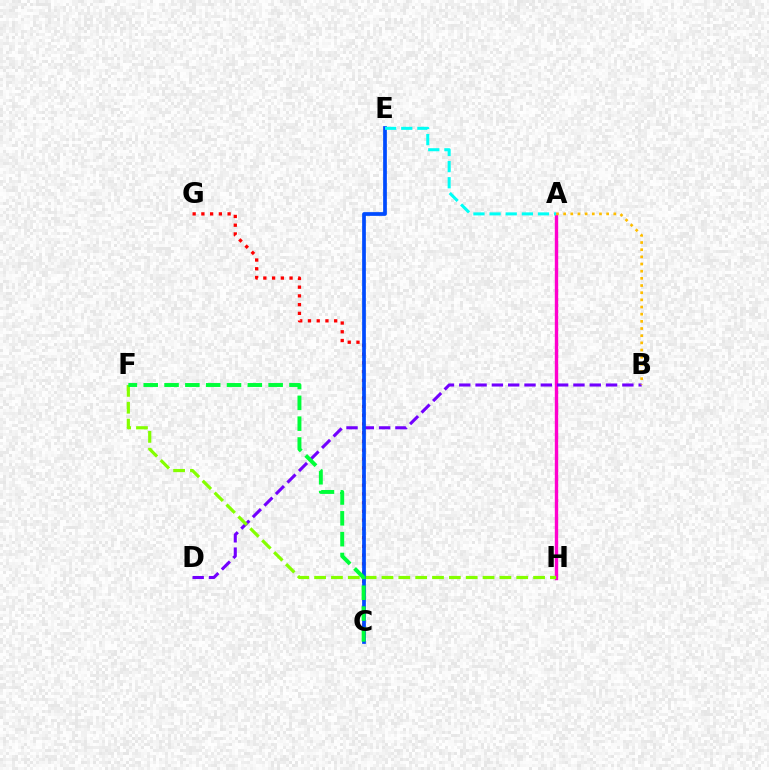{('C', 'G'): [{'color': '#ff0000', 'line_style': 'dotted', 'thickness': 2.37}], ('A', 'H'): [{'color': '#ff00cf', 'line_style': 'solid', 'thickness': 2.44}], ('B', 'D'): [{'color': '#7200ff', 'line_style': 'dashed', 'thickness': 2.22}], ('F', 'H'): [{'color': '#84ff00', 'line_style': 'dashed', 'thickness': 2.29}], ('C', 'E'): [{'color': '#004bff', 'line_style': 'solid', 'thickness': 2.69}], ('A', 'B'): [{'color': '#ffbd00', 'line_style': 'dotted', 'thickness': 1.95}], ('A', 'E'): [{'color': '#00fff6', 'line_style': 'dashed', 'thickness': 2.19}], ('C', 'F'): [{'color': '#00ff39', 'line_style': 'dashed', 'thickness': 2.83}]}